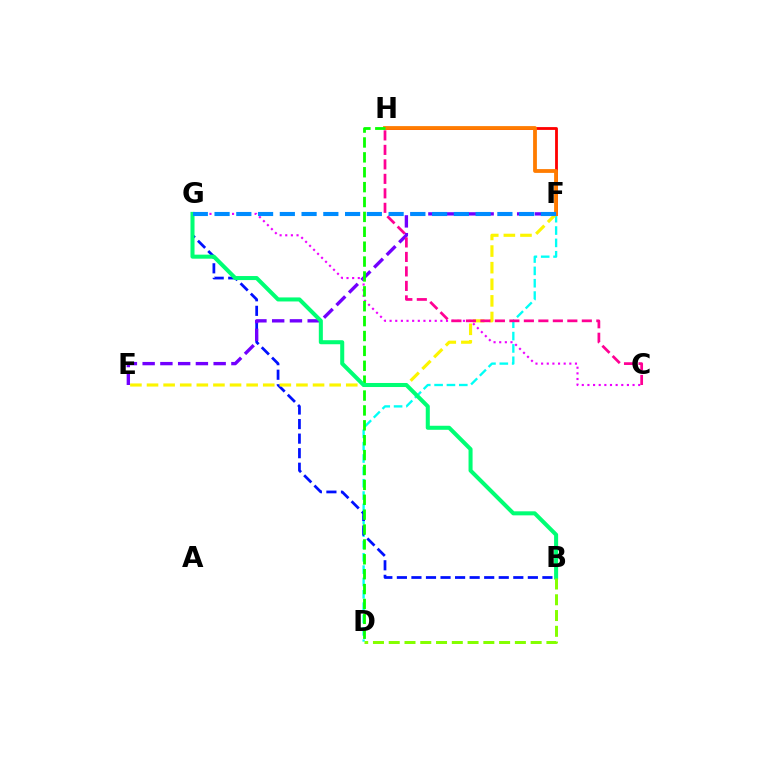{('D', 'F'): [{'color': '#00fff6', 'line_style': 'dashed', 'thickness': 1.68}], ('B', 'G'): [{'color': '#0010ff', 'line_style': 'dashed', 'thickness': 1.98}, {'color': '#00ff74', 'line_style': 'solid', 'thickness': 2.91}], ('E', 'F'): [{'color': '#fcf500', 'line_style': 'dashed', 'thickness': 2.26}, {'color': '#7200ff', 'line_style': 'dashed', 'thickness': 2.41}], ('F', 'H'): [{'color': '#ff0000', 'line_style': 'solid', 'thickness': 2.02}, {'color': '#ff7c00', 'line_style': 'solid', 'thickness': 2.73}], ('C', 'G'): [{'color': '#ee00ff', 'line_style': 'dotted', 'thickness': 1.53}], ('D', 'H'): [{'color': '#08ff00', 'line_style': 'dashed', 'thickness': 2.02}], ('C', 'H'): [{'color': '#ff0094', 'line_style': 'dashed', 'thickness': 1.97}], ('F', 'G'): [{'color': '#008cff', 'line_style': 'dashed', 'thickness': 2.96}], ('B', 'D'): [{'color': '#84ff00', 'line_style': 'dashed', 'thickness': 2.14}]}